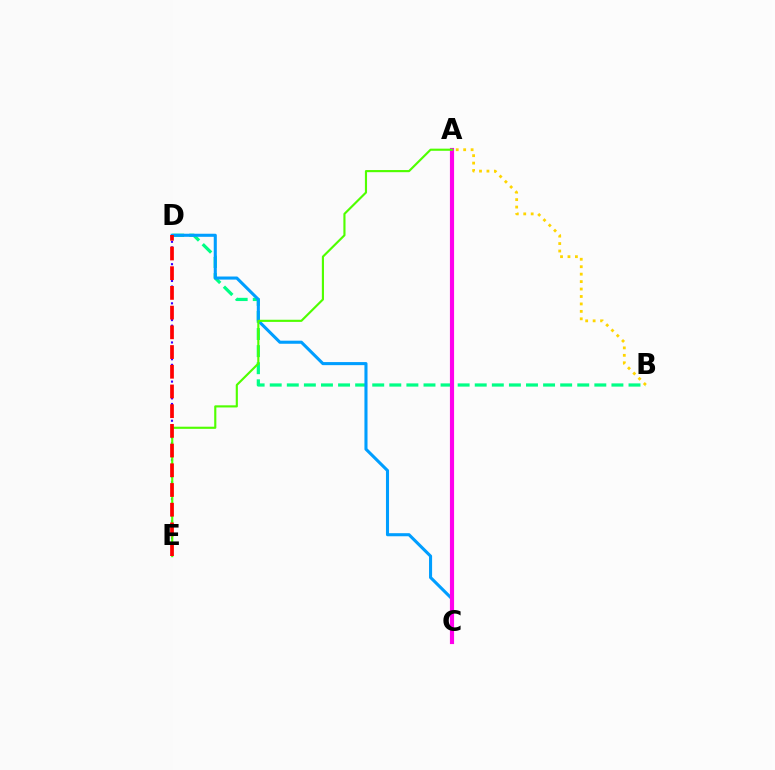{('B', 'D'): [{'color': '#00ff86', 'line_style': 'dashed', 'thickness': 2.32}], ('D', 'E'): [{'color': '#3700ff', 'line_style': 'dotted', 'thickness': 1.52}, {'color': '#ff0000', 'line_style': 'dashed', 'thickness': 2.68}], ('C', 'D'): [{'color': '#009eff', 'line_style': 'solid', 'thickness': 2.21}], ('A', 'C'): [{'color': '#ff00ed', 'line_style': 'solid', 'thickness': 2.99}], ('A', 'E'): [{'color': '#4fff00', 'line_style': 'solid', 'thickness': 1.54}], ('A', 'B'): [{'color': '#ffd500', 'line_style': 'dotted', 'thickness': 2.02}]}